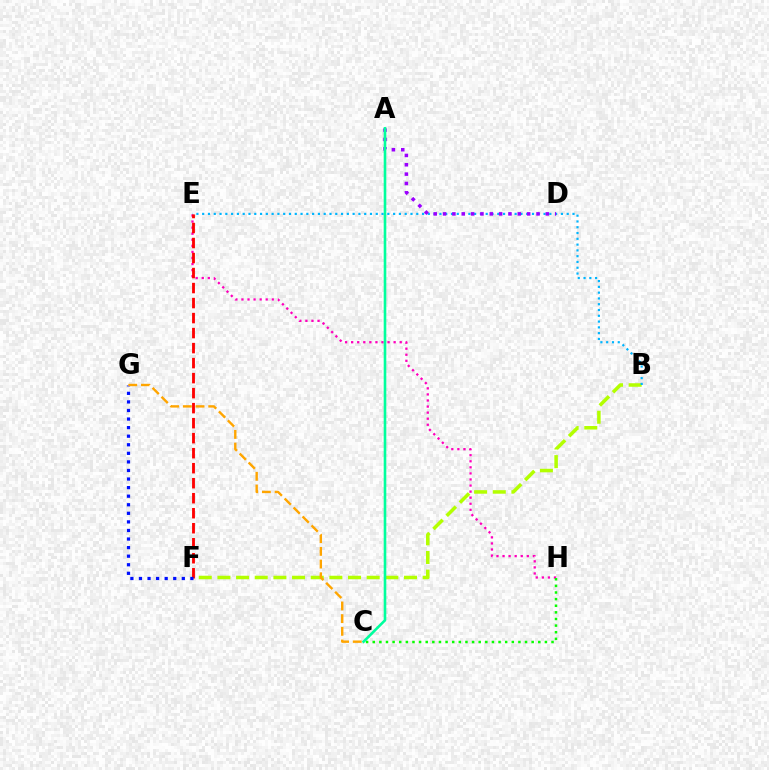{('B', 'F'): [{'color': '#b3ff00', 'line_style': 'dashed', 'thickness': 2.53}], ('E', 'H'): [{'color': '#ff00bd', 'line_style': 'dotted', 'thickness': 1.65}], ('C', 'H'): [{'color': '#08ff00', 'line_style': 'dotted', 'thickness': 1.8}], ('B', 'E'): [{'color': '#00b5ff', 'line_style': 'dotted', 'thickness': 1.57}], ('E', 'F'): [{'color': '#ff0000', 'line_style': 'dashed', 'thickness': 2.04}], ('F', 'G'): [{'color': '#0010ff', 'line_style': 'dotted', 'thickness': 2.33}], ('C', 'G'): [{'color': '#ffa500', 'line_style': 'dashed', 'thickness': 1.72}], ('A', 'D'): [{'color': '#9b00ff', 'line_style': 'dotted', 'thickness': 2.54}], ('A', 'C'): [{'color': '#00ff9d', 'line_style': 'solid', 'thickness': 1.88}]}